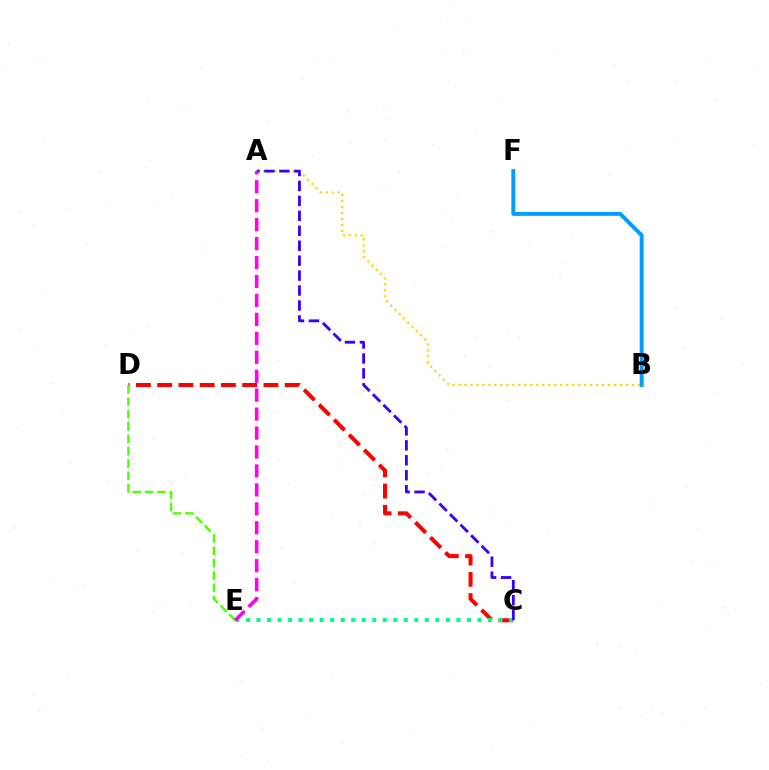{('C', 'D'): [{'color': '#ff0000', 'line_style': 'dashed', 'thickness': 2.89}], ('D', 'E'): [{'color': '#4fff00', 'line_style': 'dashed', 'thickness': 1.68}], ('C', 'E'): [{'color': '#00ff86', 'line_style': 'dotted', 'thickness': 2.86}], ('A', 'B'): [{'color': '#ffd500', 'line_style': 'dotted', 'thickness': 1.63}], ('A', 'C'): [{'color': '#3700ff', 'line_style': 'dashed', 'thickness': 2.03}], ('A', 'E'): [{'color': '#ff00ed', 'line_style': 'dashed', 'thickness': 2.57}], ('B', 'F'): [{'color': '#009eff', 'line_style': 'solid', 'thickness': 2.84}]}